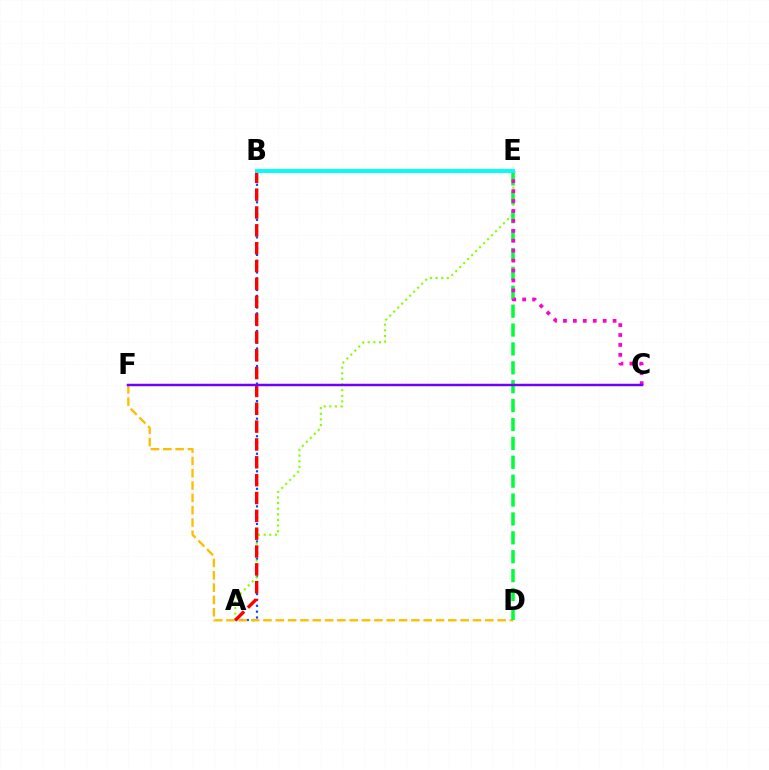{('A', 'B'): [{'color': '#004bff', 'line_style': 'dotted', 'thickness': 1.59}, {'color': '#ff0000', 'line_style': 'dashed', 'thickness': 2.42}], ('A', 'E'): [{'color': '#84ff00', 'line_style': 'dotted', 'thickness': 1.53}], ('D', 'F'): [{'color': '#ffbd00', 'line_style': 'dashed', 'thickness': 1.67}], ('D', 'E'): [{'color': '#00ff39', 'line_style': 'dashed', 'thickness': 2.57}], ('C', 'E'): [{'color': '#ff00cf', 'line_style': 'dotted', 'thickness': 2.7}], ('C', 'F'): [{'color': '#7200ff', 'line_style': 'solid', 'thickness': 1.78}], ('B', 'E'): [{'color': '#00fff6', 'line_style': 'solid', 'thickness': 2.84}]}